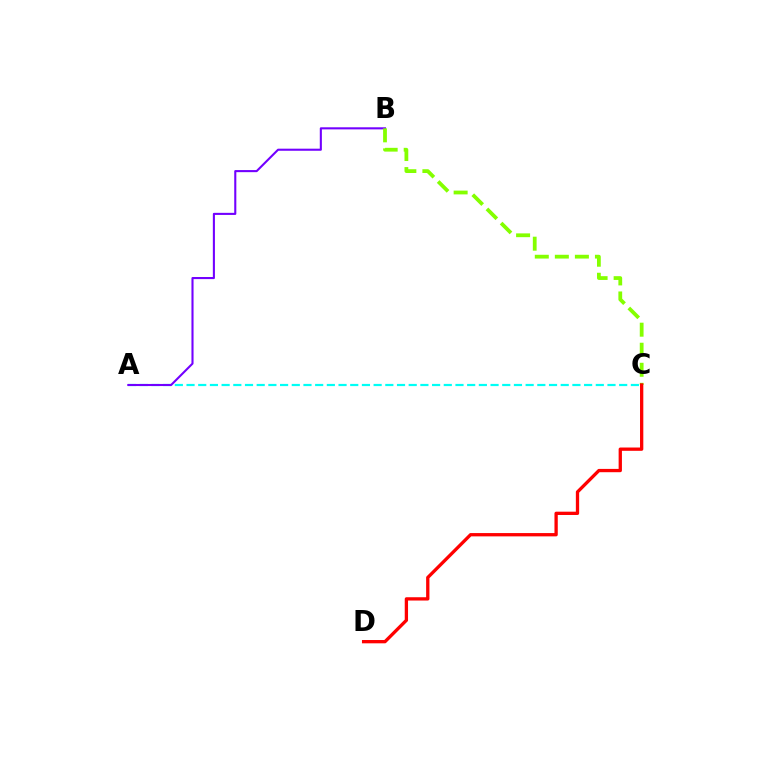{('A', 'C'): [{'color': '#00fff6', 'line_style': 'dashed', 'thickness': 1.59}], ('A', 'B'): [{'color': '#7200ff', 'line_style': 'solid', 'thickness': 1.51}], ('B', 'C'): [{'color': '#84ff00', 'line_style': 'dashed', 'thickness': 2.72}], ('C', 'D'): [{'color': '#ff0000', 'line_style': 'solid', 'thickness': 2.38}]}